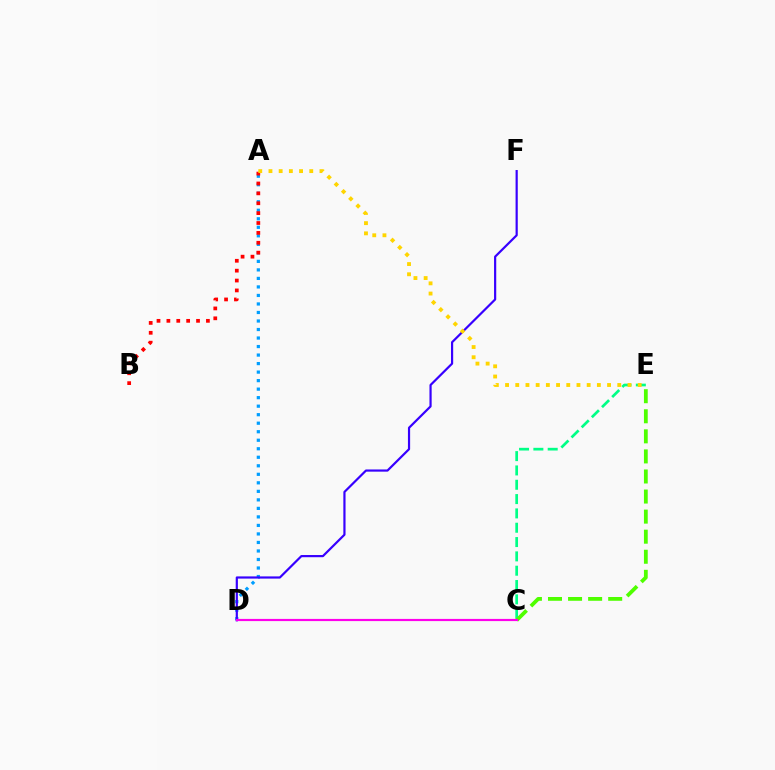{('A', 'D'): [{'color': '#009eff', 'line_style': 'dotted', 'thickness': 2.31}], ('C', 'E'): [{'color': '#00ff86', 'line_style': 'dashed', 'thickness': 1.95}, {'color': '#4fff00', 'line_style': 'dashed', 'thickness': 2.73}], ('A', 'B'): [{'color': '#ff0000', 'line_style': 'dotted', 'thickness': 2.69}], ('D', 'F'): [{'color': '#3700ff', 'line_style': 'solid', 'thickness': 1.58}], ('C', 'D'): [{'color': '#ff00ed', 'line_style': 'solid', 'thickness': 1.57}], ('A', 'E'): [{'color': '#ffd500', 'line_style': 'dotted', 'thickness': 2.77}]}